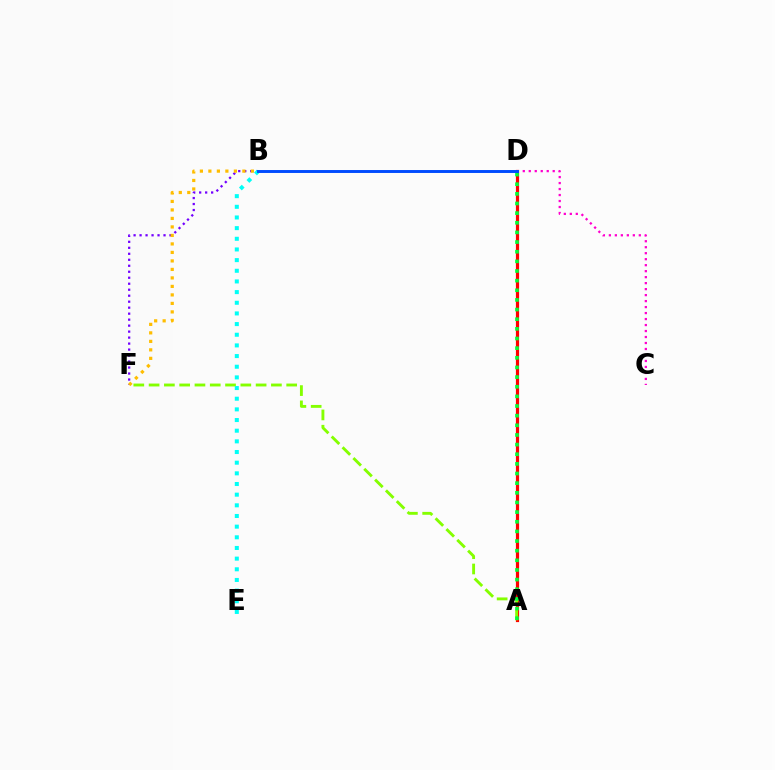{('A', 'D'): [{'color': '#ff0000', 'line_style': 'solid', 'thickness': 2.3}, {'color': '#00ff39', 'line_style': 'dotted', 'thickness': 2.62}], ('B', 'F'): [{'color': '#7200ff', 'line_style': 'dotted', 'thickness': 1.63}, {'color': '#ffbd00', 'line_style': 'dotted', 'thickness': 2.31}], ('C', 'D'): [{'color': '#ff00cf', 'line_style': 'dotted', 'thickness': 1.63}], ('A', 'F'): [{'color': '#84ff00', 'line_style': 'dashed', 'thickness': 2.08}], ('B', 'E'): [{'color': '#00fff6', 'line_style': 'dotted', 'thickness': 2.9}], ('B', 'D'): [{'color': '#004bff', 'line_style': 'solid', 'thickness': 2.11}]}